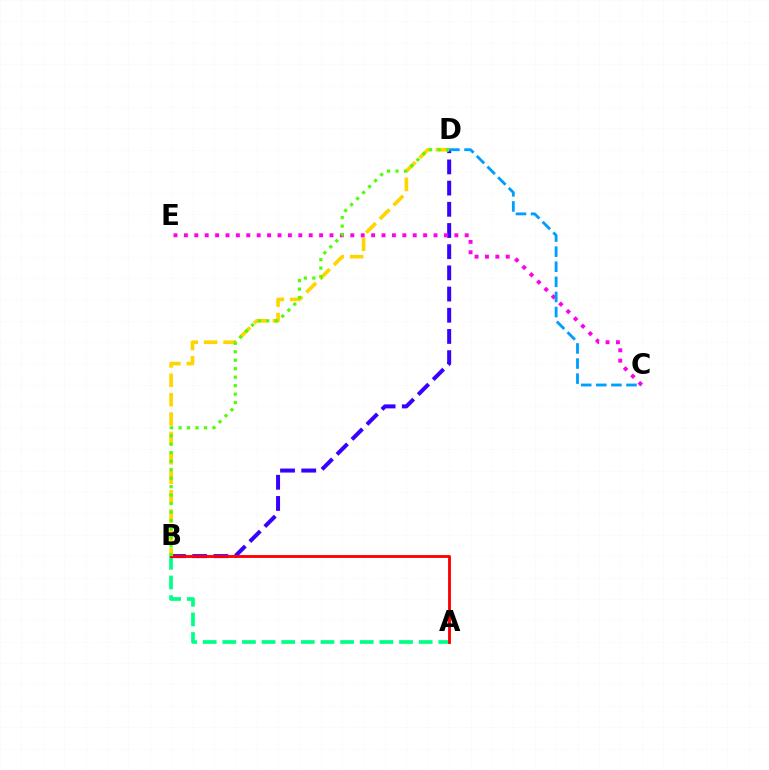{('A', 'B'): [{'color': '#00ff86', 'line_style': 'dashed', 'thickness': 2.67}, {'color': '#ff0000', 'line_style': 'solid', 'thickness': 2.06}], ('B', 'D'): [{'color': '#3700ff', 'line_style': 'dashed', 'thickness': 2.88}, {'color': '#ffd500', 'line_style': 'dashed', 'thickness': 2.63}, {'color': '#4fff00', 'line_style': 'dotted', 'thickness': 2.3}], ('C', 'E'): [{'color': '#ff00ed', 'line_style': 'dotted', 'thickness': 2.83}], ('C', 'D'): [{'color': '#009eff', 'line_style': 'dashed', 'thickness': 2.05}]}